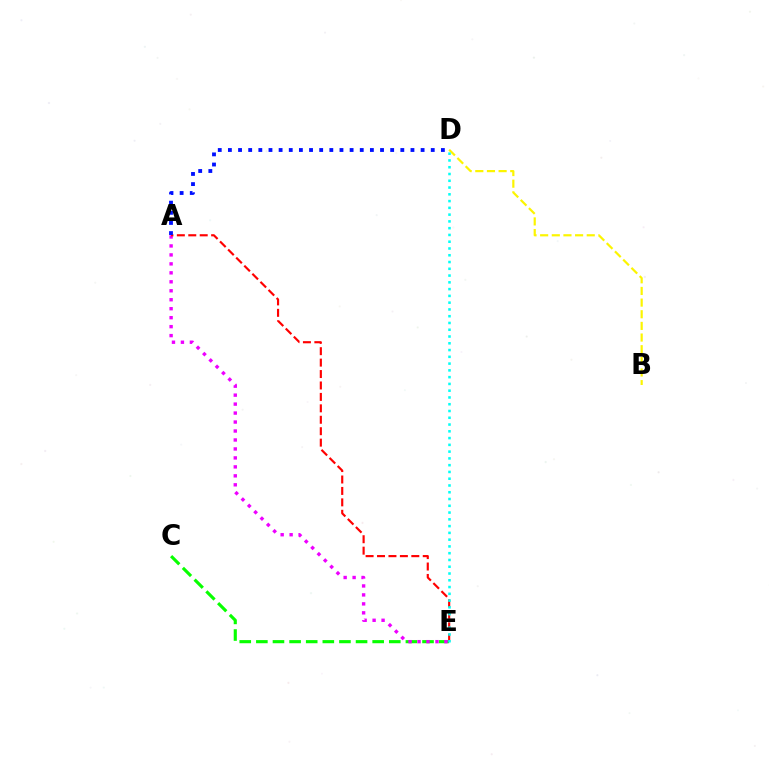{('C', 'E'): [{'color': '#08ff00', 'line_style': 'dashed', 'thickness': 2.26}], ('B', 'D'): [{'color': '#fcf500', 'line_style': 'dashed', 'thickness': 1.58}], ('A', 'E'): [{'color': '#ee00ff', 'line_style': 'dotted', 'thickness': 2.44}, {'color': '#ff0000', 'line_style': 'dashed', 'thickness': 1.55}], ('D', 'E'): [{'color': '#00fff6', 'line_style': 'dotted', 'thickness': 1.84}], ('A', 'D'): [{'color': '#0010ff', 'line_style': 'dotted', 'thickness': 2.76}]}